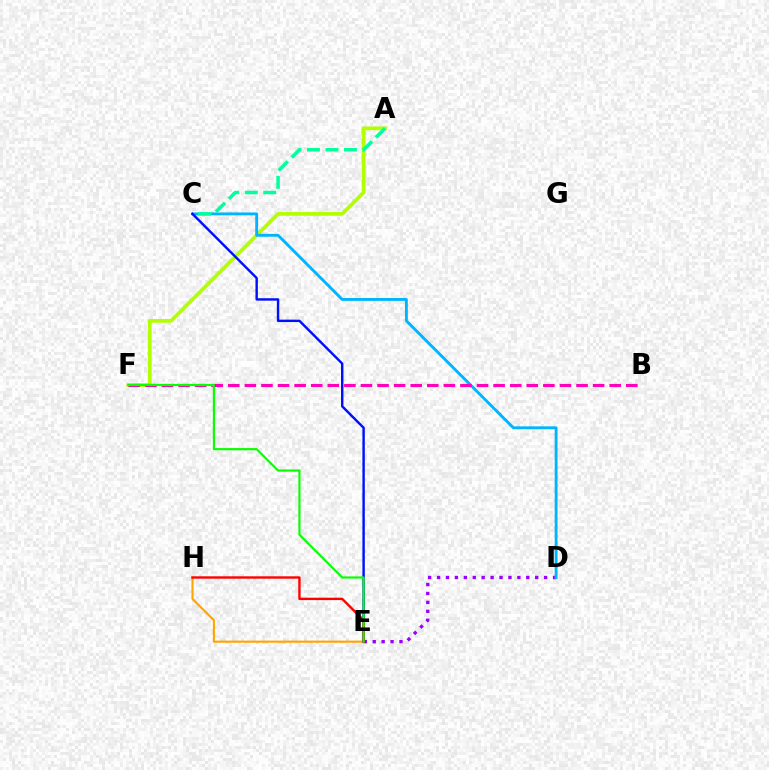{('D', 'E'): [{'color': '#9b00ff', 'line_style': 'dotted', 'thickness': 2.42}], ('A', 'F'): [{'color': '#b3ff00', 'line_style': 'solid', 'thickness': 2.67}], ('C', 'D'): [{'color': '#00b5ff', 'line_style': 'solid', 'thickness': 2.06}], ('B', 'F'): [{'color': '#ff00bd', 'line_style': 'dashed', 'thickness': 2.25}], ('A', 'C'): [{'color': '#00ff9d', 'line_style': 'dashed', 'thickness': 2.51}], ('E', 'H'): [{'color': '#ffa500', 'line_style': 'solid', 'thickness': 1.52}, {'color': '#ff0000', 'line_style': 'solid', 'thickness': 1.72}], ('C', 'E'): [{'color': '#0010ff', 'line_style': 'solid', 'thickness': 1.74}], ('E', 'F'): [{'color': '#08ff00', 'line_style': 'solid', 'thickness': 1.56}]}